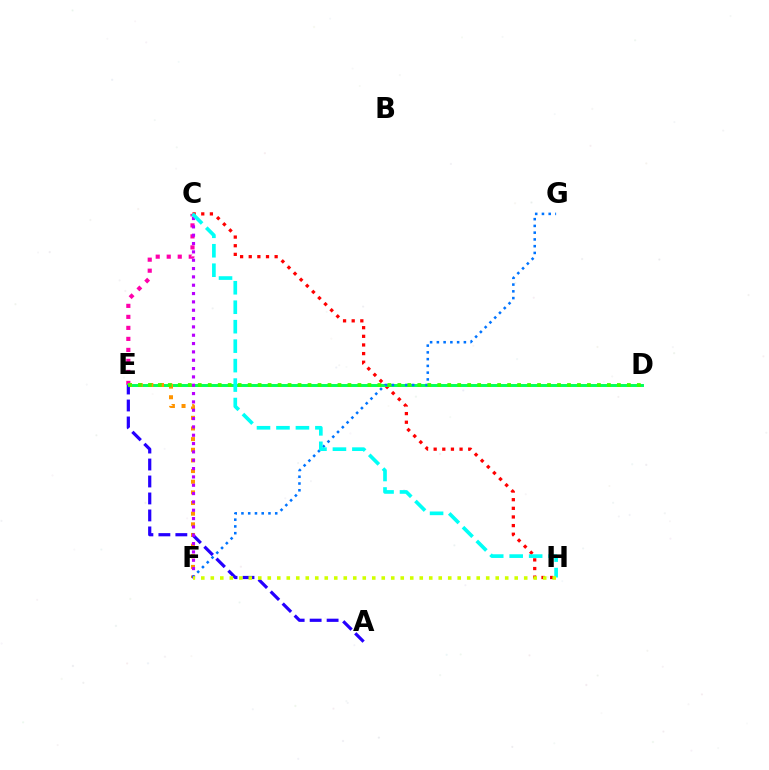{('C', 'H'): [{'color': '#ff0000', 'line_style': 'dotted', 'thickness': 2.35}, {'color': '#00fff6', 'line_style': 'dashed', 'thickness': 2.64}], ('C', 'E'): [{'color': '#ff00ac', 'line_style': 'dotted', 'thickness': 2.99}], ('D', 'E'): [{'color': '#00ff5c', 'line_style': 'solid', 'thickness': 2.12}, {'color': '#3dff00', 'line_style': 'dotted', 'thickness': 2.71}], ('E', 'F'): [{'color': '#ff9400', 'line_style': 'dotted', 'thickness': 2.89}], ('A', 'E'): [{'color': '#2500ff', 'line_style': 'dashed', 'thickness': 2.31}], ('C', 'F'): [{'color': '#b900ff', 'line_style': 'dotted', 'thickness': 2.26}], ('F', 'G'): [{'color': '#0074ff', 'line_style': 'dotted', 'thickness': 1.83}], ('F', 'H'): [{'color': '#d1ff00', 'line_style': 'dotted', 'thickness': 2.58}]}